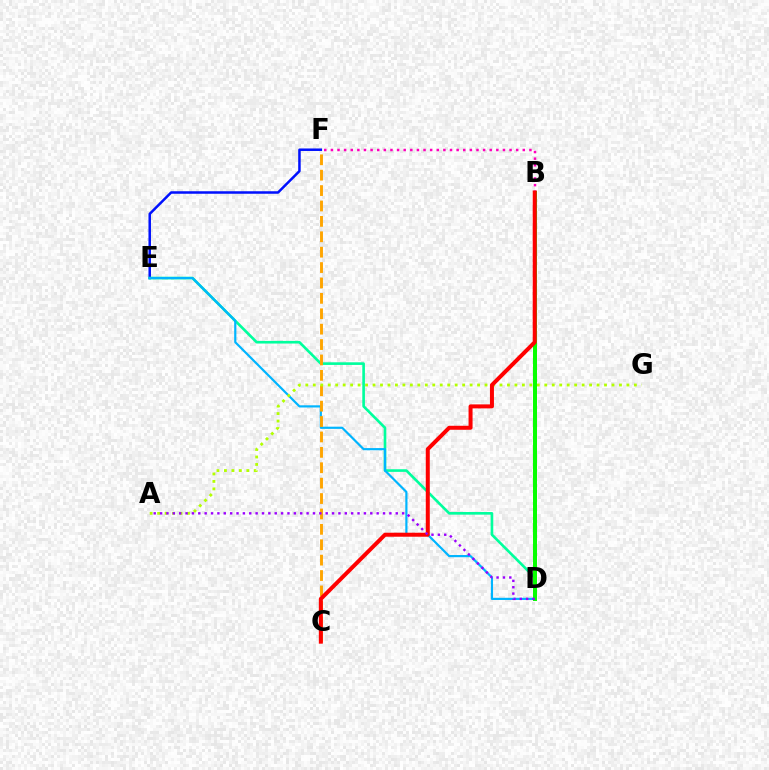{('E', 'F'): [{'color': '#0010ff', 'line_style': 'solid', 'thickness': 1.8}], ('D', 'E'): [{'color': '#00ff9d', 'line_style': 'solid', 'thickness': 1.9}, {'color': '#00b5ff', 'line_style': 'solid', 'thickness': 1.57}], ('B', 'F'): [{'color': '#ff00bd', 'line_style': 'dotted', 'thickness': 1.8}], ('C', 'F'): [{'color': '#ffa500', 'line_style': 'dashed', 'thickness': 2.09}], ('A', 'G'): [{'color': '#b3ff00', 'line_style': 'dotted', 'thickness': 2.03}], ('B', 'D'): [{'color': '#08ff00', 'line_style': 'solid', 'thickness': 2.88}], ('B', 'C'): [{'color': '#ff0000', 'line_style': 'solid', 'thickness': 2.88}], ('A', 'D'): [{'color': '#9b00ff', 'line_style': 'dotted', 'thickness': 1.73}]}